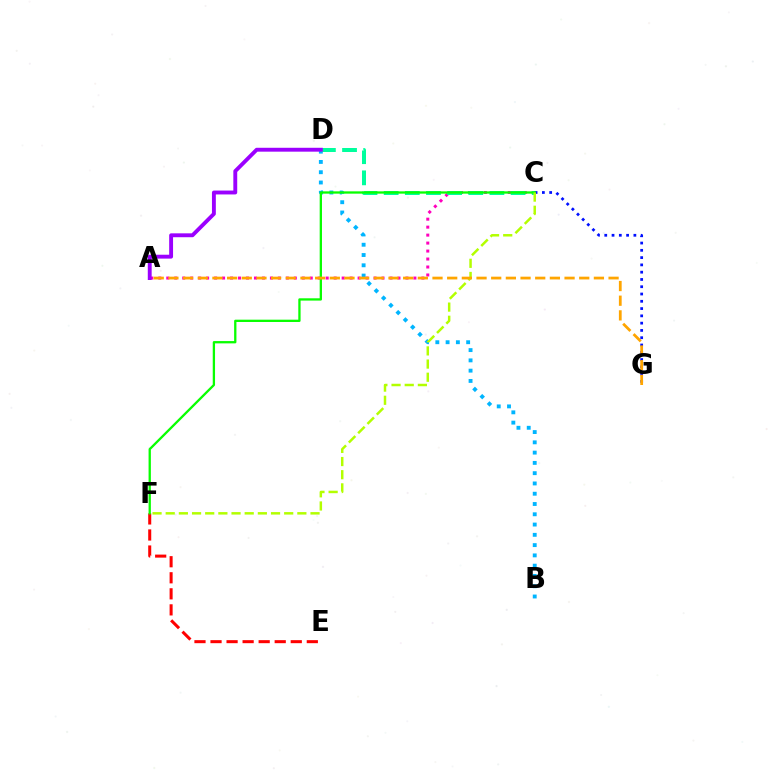{('A', 'C'): [{'color': '#ff00bd', 'line_style': 'dotted', 'thickness': 2.17}], ('E', 'F'): [{'color': '#ff0000', 'line_style': 'dashed', 'thickness': 2.18}], ('B', 'D'): [{'color': '#00b5ff', 'line_style': 'dotted', 'thickness': 2.79}], ('C', 'D'): [{'color': '#00ff9d', 'line_style': 'dashed', 'thickness': 2.87}], ('C', 'G'): [{'color': '#0010ff', 'line_style': 'dotted', 'thickness': 1.98}], ('C', 'F'): [{'color': '#08ff00', 'line_style': 'solid', 'thickness': 1.66}, {'color': '#b3ff00', 'line_style': 'dashed', 'thickness': 1.79}], ('A', 'D'): [{'color': '#9b00ff', 'line_style': 'solid', 'thickness': 2.79}], ('A', 'G'): [{'color': '#ffa500', 'line_style': 'dashed', 'thickness': 1.99}]}